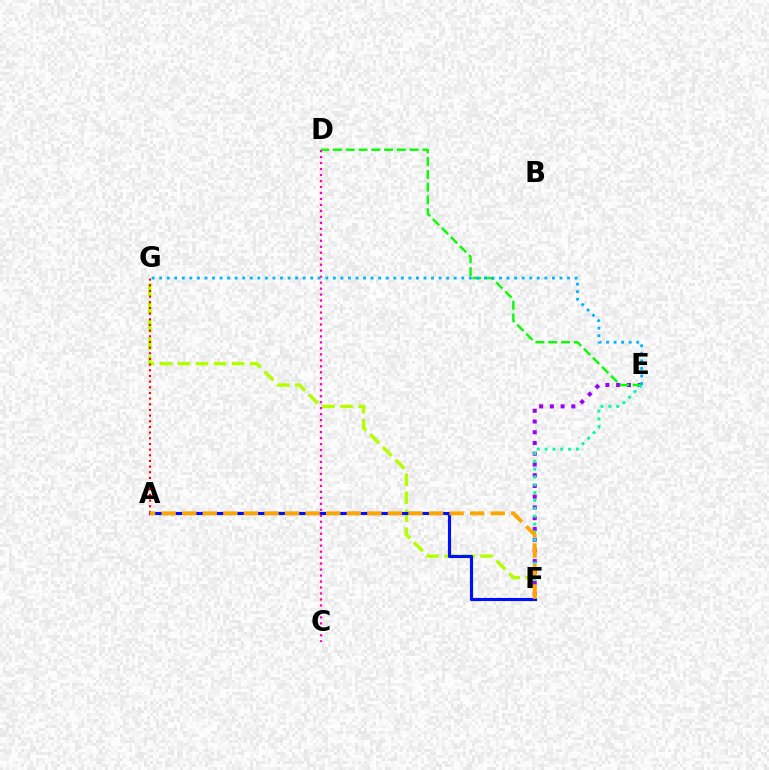{('E', 'F'): [{'color': '#9b00ff', 'line_style': 'dotted', 'thickness': 2.92}, {'color': '#00ff9d', 'line_style': 'dotted', 'thickness': 2.13}], ('F', 'G'): [{'color': '#b3ff00', 'line_style': 'dashed', 'thickness': 2.45}], ('D', 'E'): [{'color': '#08ff00', 'line_style': 'dashed', 'thickness': 1.74}], ('A', 'F'): [{'color': '#0010ff', 'line_style': 'solid', 'thickness': 2.26}, {'color': '#ffa500', 'line_style': 'dashed', 'thickness': 2.79}], ('C', 'D'): [{'color': '#ff00bd', 'line_style': 'dotted', 'thickness': 1.62}], ('A', 'G'): [{'color': '#ff0000', 'line_style': 'dotted', 'thickness': 1.54}], ('E', 'G'): [{'color': '#00b5ff', 'line_style': 'dotted', 'thickness': 2.05}]}